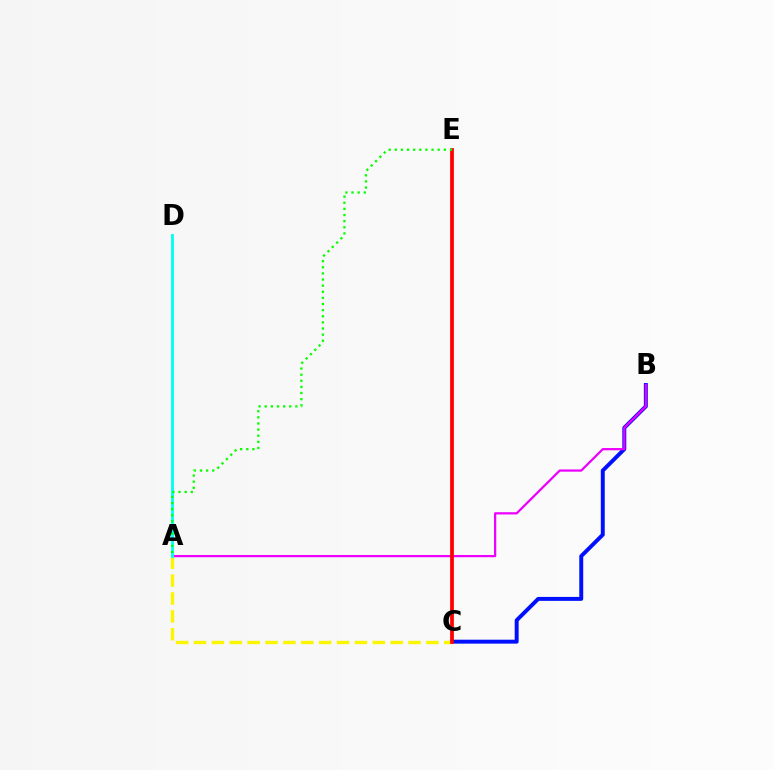{('B', 'C'): [{'color': '#0010ff', 'line_style': 'solid', 'thickness': 2.84}], ('A', 'B'): [{'color': '#ee00ff', 'line_style': 'solid', 'thickness': 1.62}], ('A', 'C'): [{'color': '#fcf500', 'line_style': 'dashed', 'thickness': 2.43}], ('A', 'D'): [{'color': '#00fff6', 'line_style': 'solid', 'thickness': 2.05}], ('C', 'E'): [{'color': '#ff0000', 'line_style': 'solid', 'thickness': 2.71}], ('A', 'E'): [{'color': '#08ff00', 'line_style': 'dotted', 'thickness': 1.66}]}